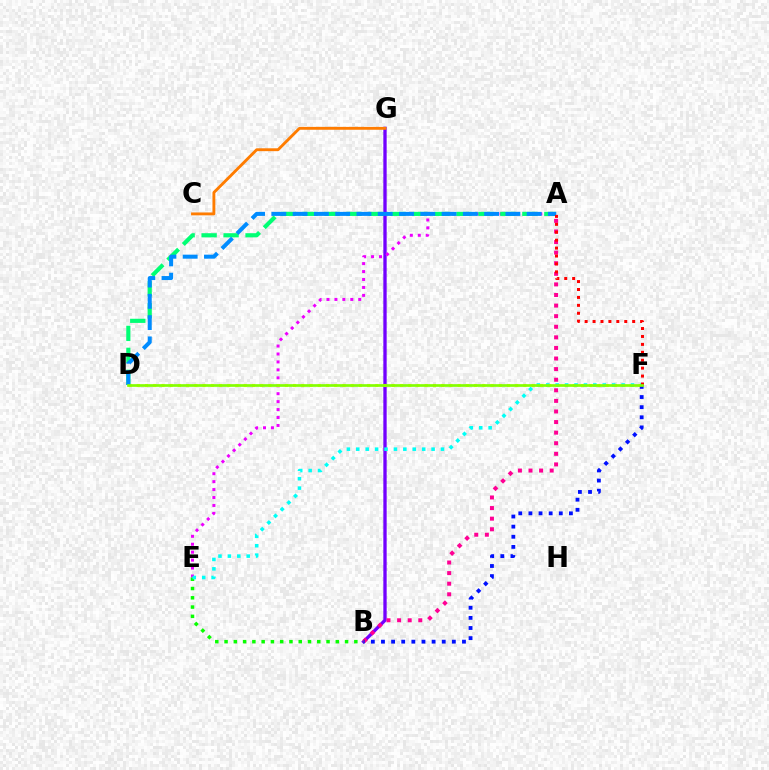{('B', 'G'): [{'color': '#7200ff', 'line_style': 'solid', 'thickness': 2.39}], ('A', 'B'): [{'color': '#ff0094', 'line_style': 'dotted', 'thickness': 2.88}], ('A', 'E'): [{'color': '#ee00ff', 'line_style': 'dotted', 'thickness': 2.16}], ('D', 'F'): [{'color': '#fcf500', 'line_style': 'dotted', 'thickness': 2.24}, {'color': '#84ff00', 'line_style': 'solid', 'thickness': 1.93}], ('B', 'E'): [{'color': '#08ff00', 'line_style': 'dotted', 'thickness': 2.52}], ('A', 'D'): [{'color': '#00ff74', 'line_style': 'dashed', 'thickness': 2.99}, {'color': '#008cff', 'line_style': 'dashed', 'thickness': 2.89}], ('E', 'F'): [{'color': '#00fff6', 'line_style': 'dotted', 'thickness': 2.56}], ('C', 'G'): [{'color': '#ff7c00', 'line_style': 'solid', 'thickness': 2.06}], ('A', 'F'): [{'color': '#ff0000', 'line_style': 'dotted', 'thickness': 2.15}], ('B', 'F'): [{'color': '#0010ff', 'line_style': 'dotted', 'thickness': 2.75}]}